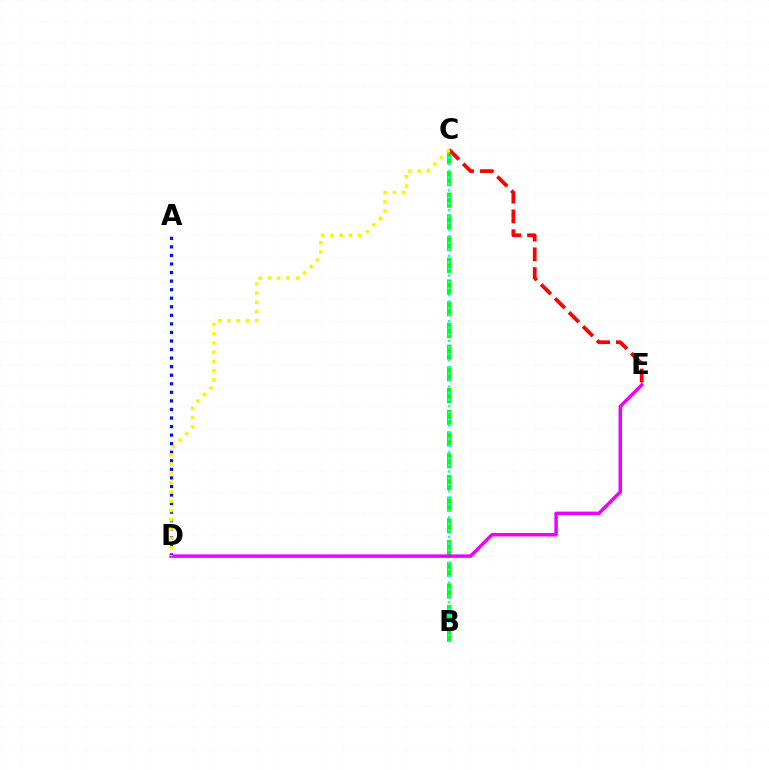{('B', 'C'): [{'color': '#08ff00', 'line_style': 'dashed', 'thickness': 2.95}, {'color': '#00fff6', 'line_style': 'dotted', 'thickness': 1.78}], ('C', 'E'): [{'color': '#ff0000', 'line_style': 'dashed', 'thickness': 2.69}], ('A', 'D'): [{'color': '#0010ff', 'line_style': 'dotted', 'thickness': 2.32}], ('D', 'E'): [{'color': '#ee00ff', 'line_style': 'solid', 'thickness': 2.51}], ('C', 'D'): [{'color': '#fcf500', 'line_style': 'dotted', 'thickness': 2.52}]}